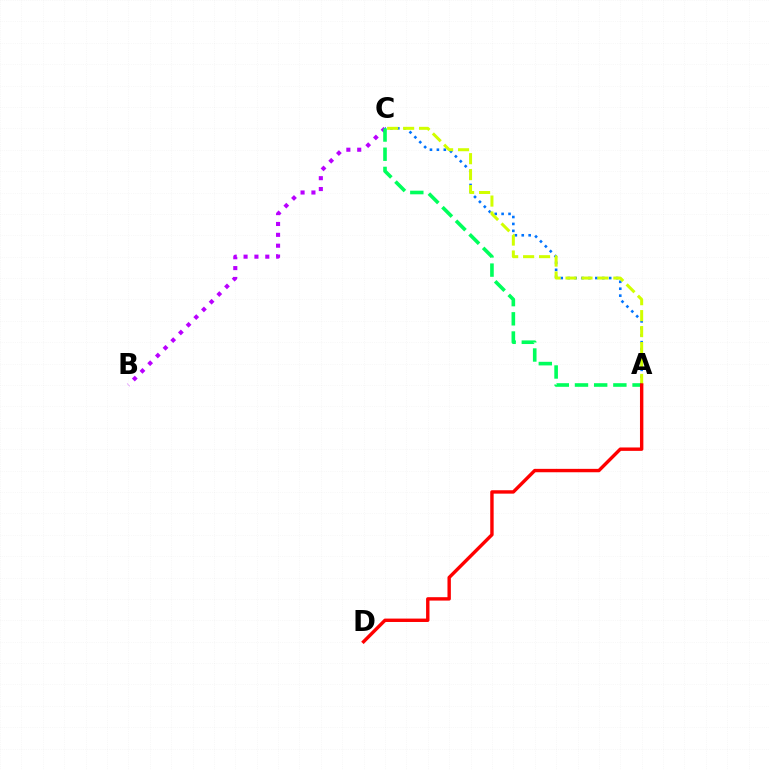{('B', 'C'): [{'color': '#b900ff', 'line_style': 'dotted', 'thickness': 2.95}], ('A', 'C'): [{'color': '#0074ff', 'line_style': 'dotted', 'thickness': 1.88}, {'color': '#d1ff00', 'line_style': 'dashed', 'thickness': 2.17}, {'color': '#00ff5c', 'line_style': 'dashed', 'thickness': 2.61}], ('A', 'D'): [{'color': '#ff0000', 'line_style': 'solid', 'thickness': 2.45}]}